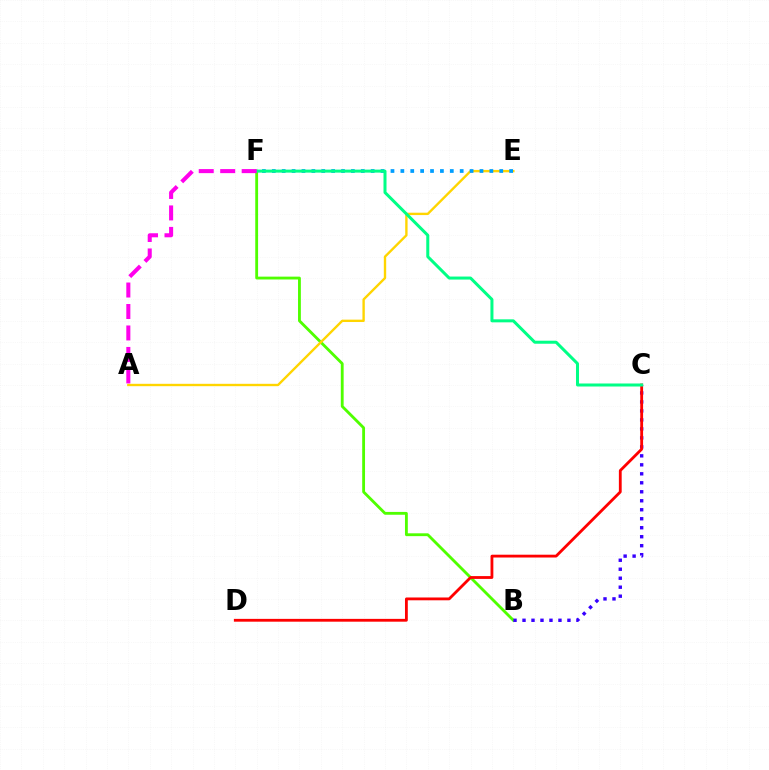{('B', 'F'): [{'color': '#4fff00', 'line_style': 'solid', 'thickness': 2.04}], ('B', 'C'): [{'color': '#3700ff', 'line_style': 'dotted', 'thickness': 2.44}], ('A', 'E'): [{'color': '#ffd500', 'line_style': 'solid', 'thickness': 1.71}], ('C', 'D'): [{'color': '#ff0000', 'line_style': 'solid', 'thickness': 2.03}], ('E', 'F'): [{'color': '#009eff', 'line_style': 'dotted', 'thickness': 2.69}], ('C', 'F'): [{'color': '#00ff86', 'line_style': 'solid', 'thickness': 2.17}], ('A', 'F'): [{'color': '#ff00ed', 'line_style': 'dashed', 'thickness': 2.92}]}